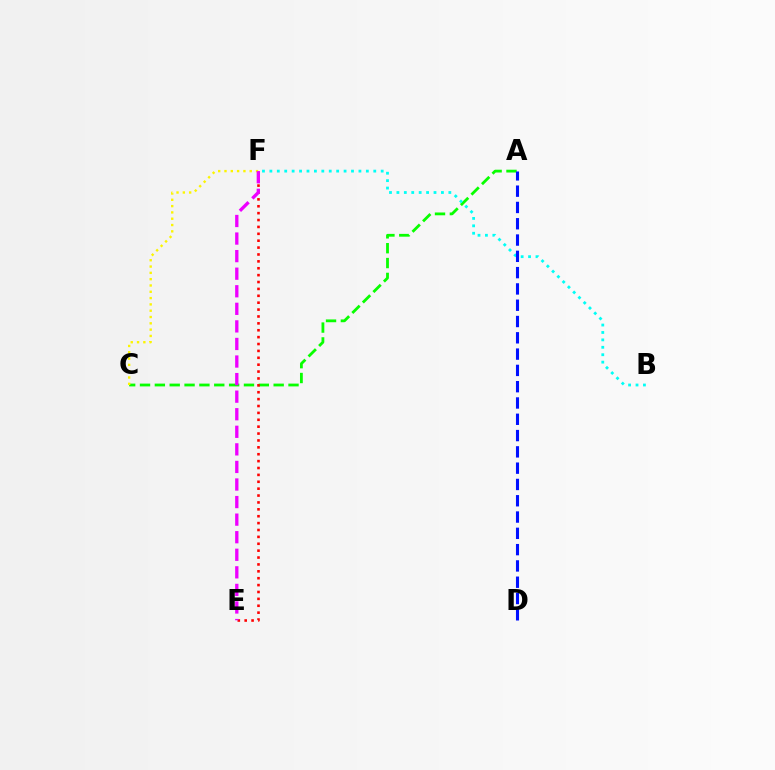{('A', 'C'): [{'color': '#08ff00', 'line_style': 'dashed', 'thickness': 2.02}], ('E', 'F'): [{'color': '#ff0000', 'line_style': 'dotted', 'thickness': 1.87}, {'color': '#ee00ff', 'line_style': 'dashed', 'thickness': 2.39}], ('C', 'F'): [{'color': '#fcf500', 'line_style': 'dotted', 'thickness': 1.71}], ('B', 'F'): [{'color': '#00fff6', 'line_style': 'dotted', 'thickness': 2.02}], ('A', 'D'): [{'color': '#0010ff', 'line_style': 'dashed', 'thickness': 2.21}]}